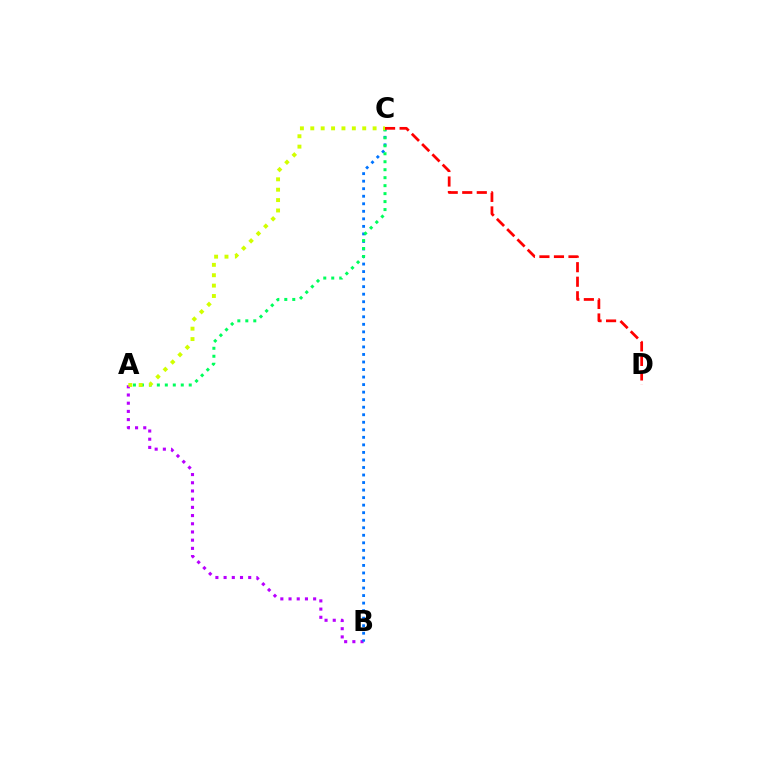{('A', 'B'): [{'color': '#b900ff', 'line_style': 'dotted', 'thickness': 2.23}], ('B', 'C'): [{'color': '#0074ff', 'line_style': 'dotted', 'thickness': 2.05}], ('A', 'C'): [{'color': '#00ff5c', 'line_style': 'dotted', 'thickness': 2.17}, {'color': '#d1ff00', 'line_style': 'dotted', 'thickness': 2.82}], ('C', 'D'): [{'color': '#ff0000', 'line_style': 'dashed', 'thickness': 1.97}]}